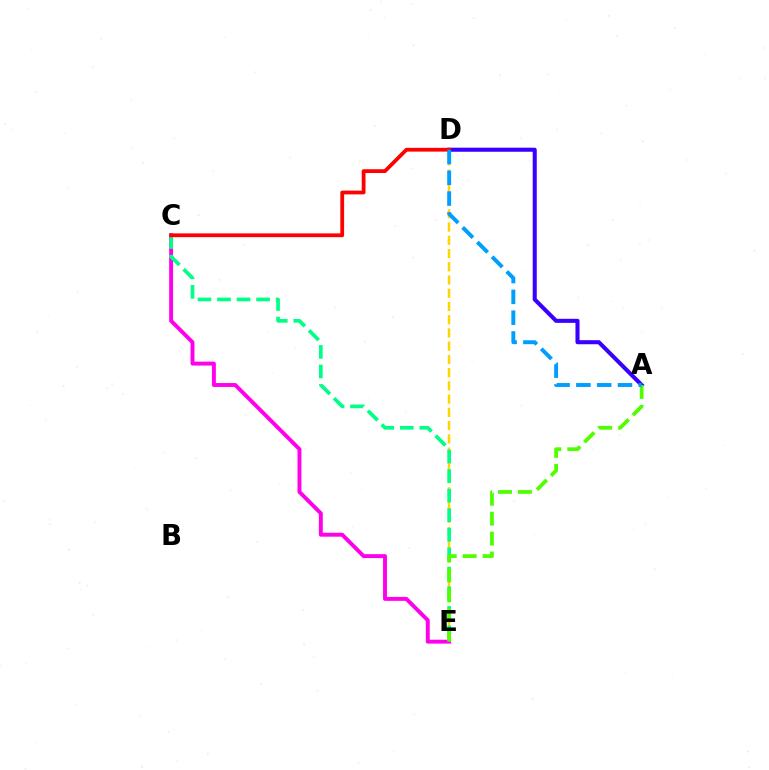{('D', 'E'): [{'color': '#ffd500', 'line_style': 'dashed', 'thickness': 1.8}], ('C', 'E'): [{'color': '#ff00ed', 'line_style': 'solid', 'thickness': 2.82}, {'color': '#00ff86', 'line_style': 'dashed', 'thickness': 2.65}], ('A', 'D'): [{'color': '#3700ff', 'line_style': 'solid', 'thickness': 2.92}, {'color': '#009eff', 'line_style': 'dashed', 'thickness': 2.83}], ('A', 'E'): [{'color': '#4fff00', 'line_style': 'dashed', 'thickness': 2.7}], ('C', 'D'): [{'color': '#ff0000', 'line_style': 'solid', 'thickness': 2.72}]}